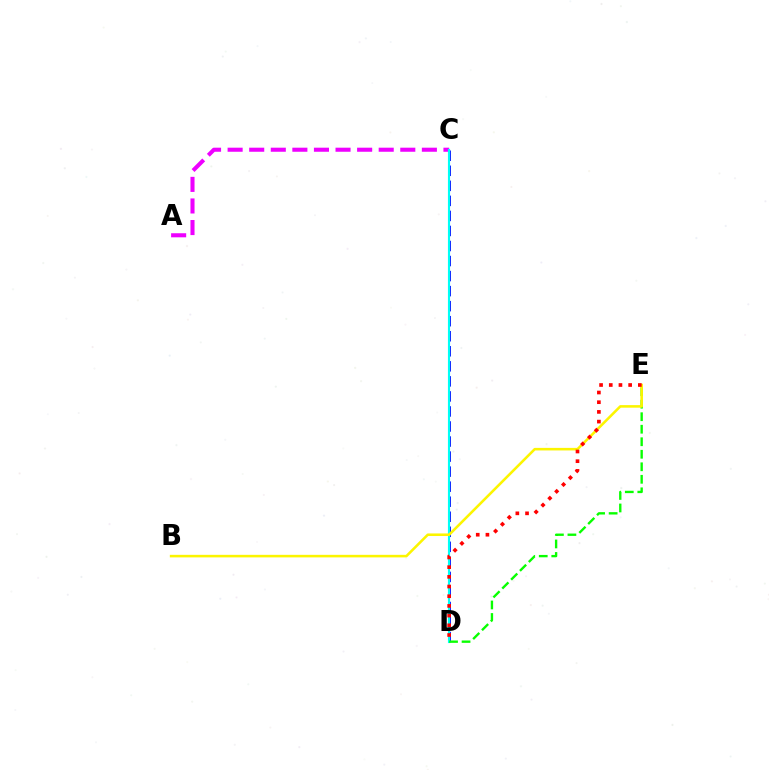{('C', 'D'): [{'color': '#0010ff', 'line_style': 'dashed', 'thickness': 2.04}, {'color': '#00fff6', 'line_style': 'solid', 'thickness': 1.54}], ('A', 'C'): [{'color': '#ee00ff', 'line_style': 'dashed', 'thickness': 2.93}], ('D', 'E'): [{'color': '#08ff00', 'line_style': 'dashed', 'thickness': 1.7}, {'color': '#ff0000', 'line_style': 'dotted', 'thickness': 2.63}], ('B', 'E'): [{'color': '#fcf500', 'line_style': 'solid', 'thickness': 1.84}]}